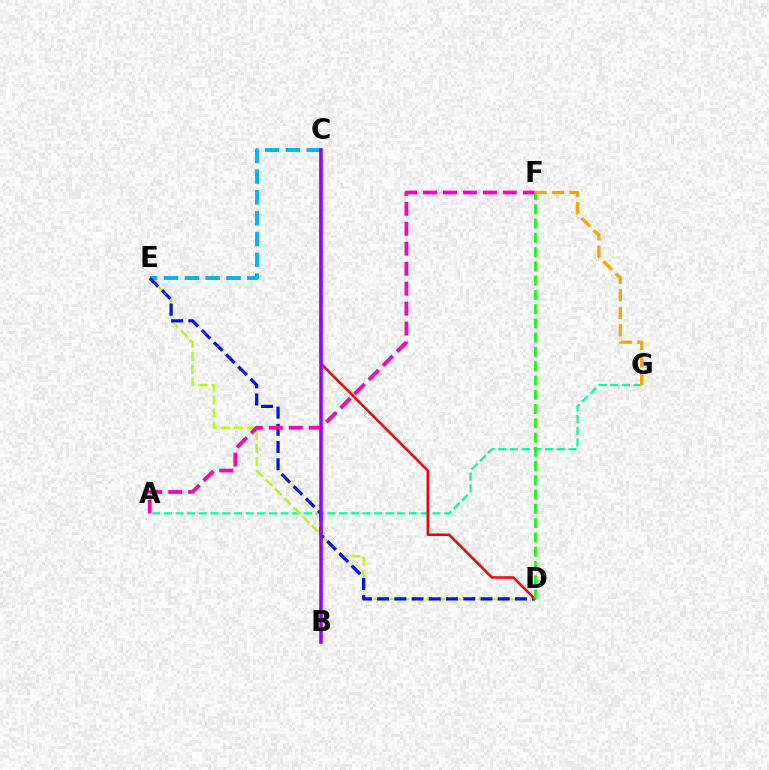{('A', 'G'): [{'color': '#00ff9d', 'line_style': 'dashed', 'thickness': 1.59}], ('C', 'E'): [{'color': '#00b5ff', 'line_style': 'dashed', 'thickness': 2.83}], ('D', 'E'): [{'color': '#b3ff00', 'line_style': 'dashed', 'thickness': 1.77}, {'color': '#0010ff', 'line_style': 'dashed', 'thickness': 2.34}], ('A', 'F'): [{'color': '#ff00bd', 'line_style': 'dashed', 'thickness': 2.71}], ('C', 'D'): [{'color': '#ff0000', 'line_style': 'solid', 'thickness': 1.82}], ('F', 'G'): [{'color': '#ffa500', 'line_style': 'dashed', 'thickness': 2.38}], ('B', 'C'): [{'color': '#9b00ff', 'line_style': 'solid', 'thickness': 2.54}], ('D', 'F'): [{'color': '#08ff00', 'line_style': 'dashed', 'thickness': 1.94}]}